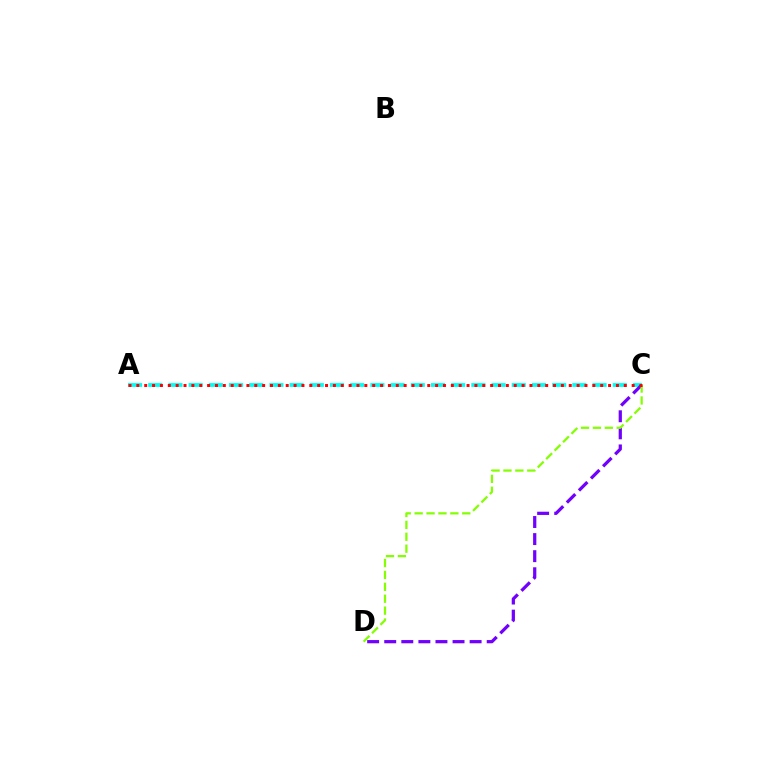{('A', 'C'): [{'color': '#00fff6', 'line_style': 'dashed', 'thickness': 2.74}, {'color': '#ff0000', 'line_style': 'dotted', 'thickness': 2.14}], ('C', 'D'): [{'color': '#7200ff', 'line_style': 'dashed', 'thickness': 2.32}, {'color': '#84ff00', 'line_style': 'dashed', 'thickness': 1.62}]}